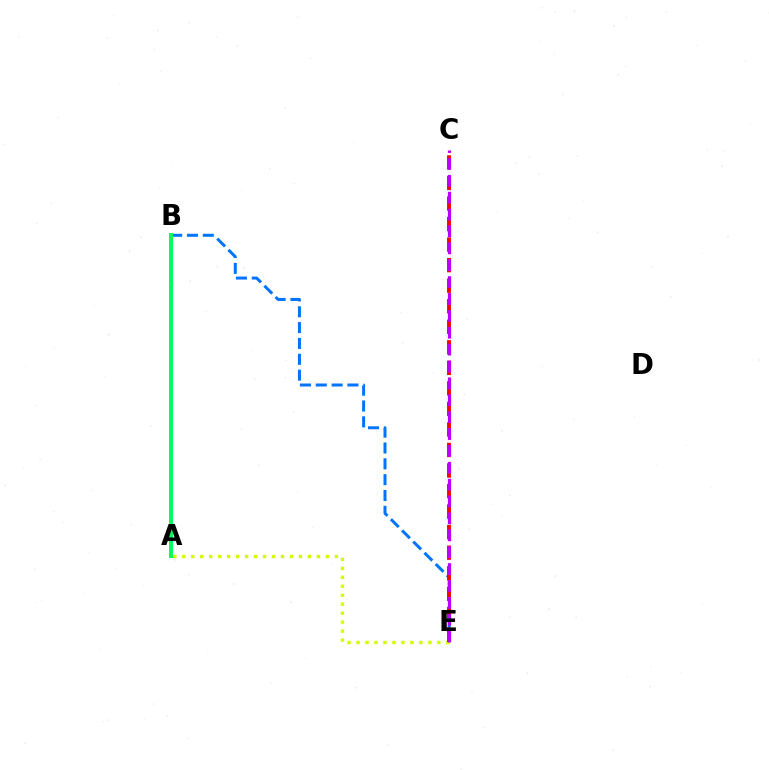{('B', 'E'): [{'color': '#0074ff', 'line_style': 'dashed', 'thickness': 2.15}], ('A', 'E'): [{'color': '#d1ff00', 'line_style': 'dotted', 'thickness': 2.44}], ('C', 'E'): [{'color': '#ff0000', 'line_style': 'dashed', 'thickness': 2.79}, {'color': '#b900ff', 'line_style': 'dashed', 'thickness': 2.29}], ('A', 'B'): [{'color': '#00ff5c', 'line_style': 'solid', 'thickness': 2.89}]}